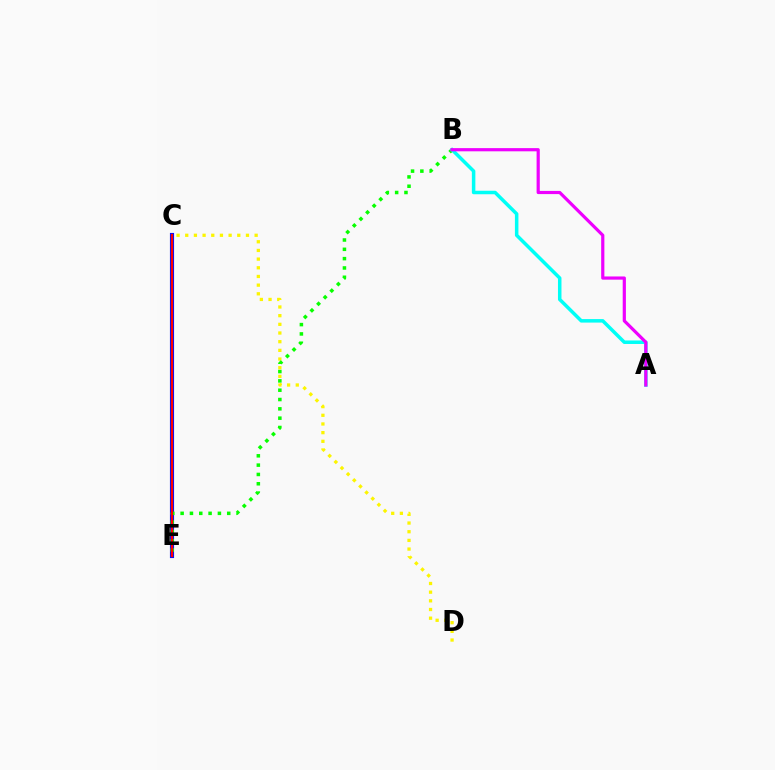{('C', 'D'): [{'color': '#fcf500', 'line_style': 'dotted', 'thickness': 2.36}], ('C', 'E'): [{'color': '#0010ff', 'line_style': 'solid', 'thickness': 2.98}, {'color': '#ff0000', 'line_style': 'solid', 'thickness': 1.61}], ('B', 'E'): [{'color': '#08ff00', 'line_style': 'dotted', 'thickness': 2.53}], ('A', 'B'): [{'color': '#00fff6', 'line_style': 'solid', 'thickness': 2.52}, {'color': '#ee00ff', 'line_style': 'solid', 'thickness': 2.3}]}